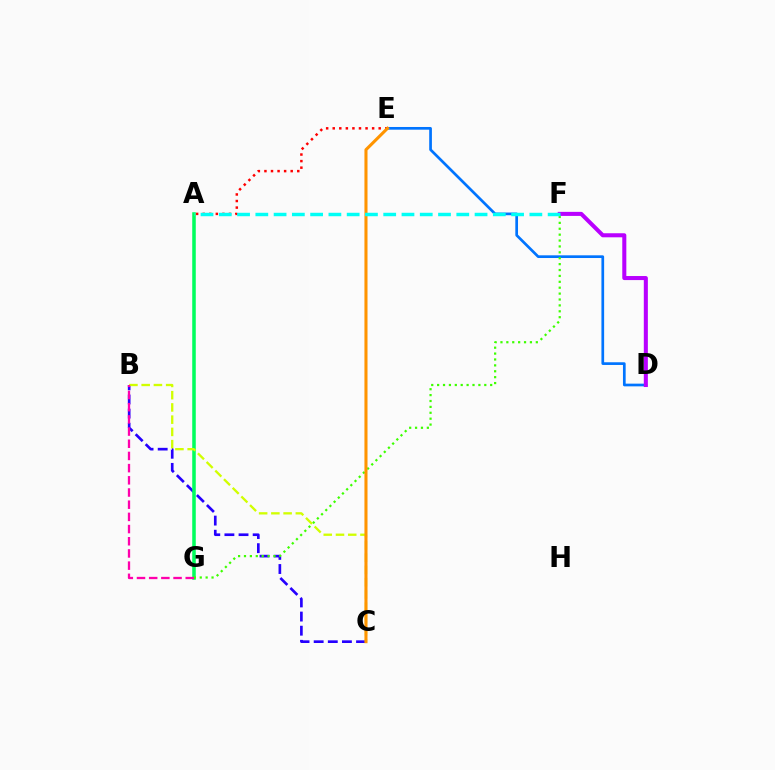{('D', 'E'): [{'color': '#0074ff', 'line_style': 'solid', 'thickness': 1.94}], ('B', 'C'): [{'color': '#2500ff', 'line_style': 'dashed', 'thickness': 1.92}, {'color': '#d1ff00', 'line_style': 'dashed', 'thickness': 1.66}], ('A', 'G'): [{'color': '#00ff5c', 'line_style': 'solid', 'thickness': 2.55}], ('D', 'F'): [{'color': '#b900ff', 'line_style': 'solid', 'thickness': 2.92}], ('F', 'G'): [{'color': '#3dff00', 'line_style': 'dotted', 'thickness': 1.6}], ('A', 'E'): [{'color': '#ff0000', 'line_style': 'dotted', 'thickness': 1.78}], ('B', 'G'): [{'color': '#ff00ac', 'line_style': 'dashed', 'thickness': 1.66}], ('C', 'E'): [{'color': '#ff9400', 'line_style': 'solid', 'thickness': 2.21}], ('A', 'F'): [{'color': '#00fff6', 'line_style': 'dashed', 'thickness': 2.48}]}